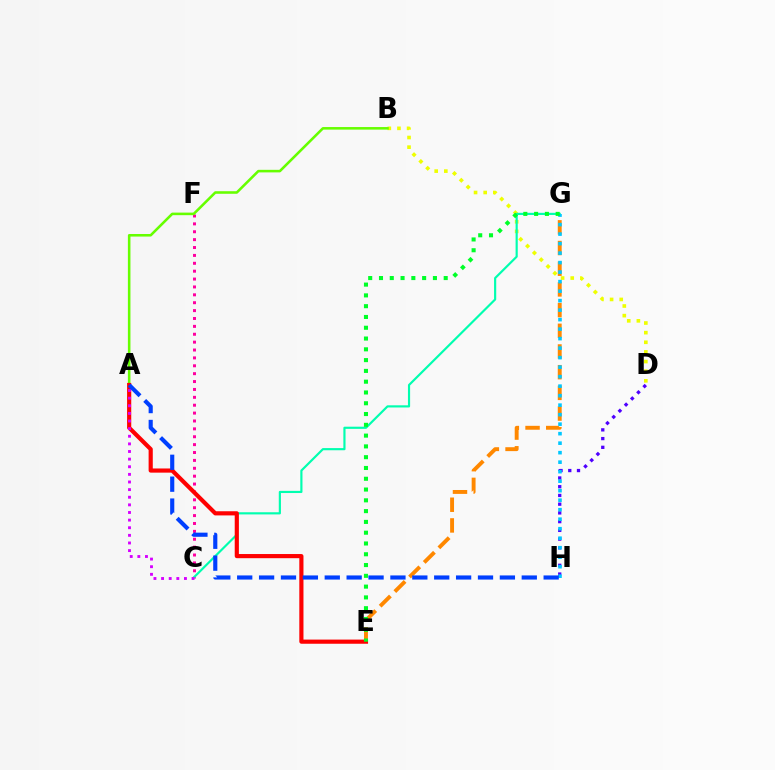{('D', 'H'): [{'color': '#4f00ff', 'line_style': 'dotted', 'thickness': 2.37}], ('E', 'G'): [{'color': '#ff8800', 'line_style': 'dashed', 'thickness': 2.81}, {'color': '#00ff27', 'line_style': 'dotted', 'thickness': 2.93}], ('C', 'F'): [{'color': '#ff00a0', 'line_style': 'dotted', 'thickness': 2.14}], ('B', 'D'): [{'color': '#eeff00', 'line_style': 'dotted', 'thickness': 2.62}], ('C', 'G'): [{'color': '#00ffaf', 'line_style': 'solid', 'thickness': 1.56}], ('G', 'H'): [{'color': '#00c7ff', 'line_style': 'dotted', 'thickness': 2.58}], ('A', 'B'): [{'color': '#66ff00', 'line_style': 'solid', 'thickness': 1.85}], ('A', 'E'): [{'color': '#ff0000', 'line_style': 'solid', 'thickness': 3.0}], ('A', 'C'): [{'color': '#d600ff', 'line_style': 'dotted', 'thickness': 2.07}], ('A', 'H'): [{'color': '#003fff', 'line_style': 'dashed', 'thickness': 2.97}]}